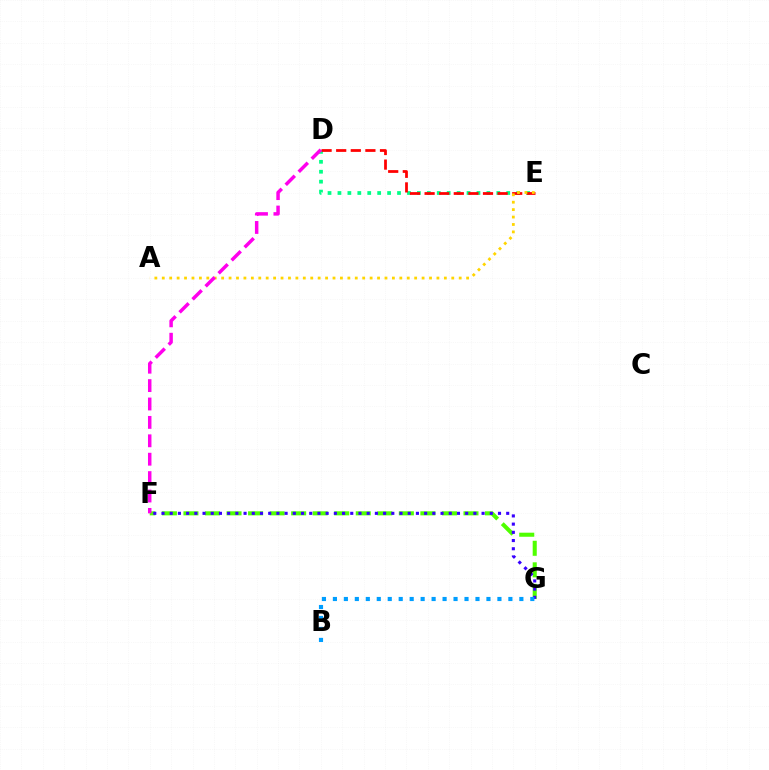{('F', 'G'): [{'color': '#4fff00', 'line_style': 'dashed', 'thickness': 2.93}, {'color': '#3700ff', 'line_style': 'dotted', 'thickness': 2.23}], ('D', 'E'): [{'color': '#00ff86', 'line_style': 'dotted', 'thickness': 2.7}, {'color': '#ff0000', 'line_style': 'dashed', 'thickness': 1.98}], ('A', 'E'): [{'color': '#ffd500', 'line_style': 'dotted', 'thickness': 2.02}], ('B', 'G'): [{'color': '#009eff', 'line_style': 'dotted', 'thickness': 2.98}], ('D', 'F'): [{'color': '#ff00ed', 'line_style': 'dashed', 'thickness': 2.5}]}